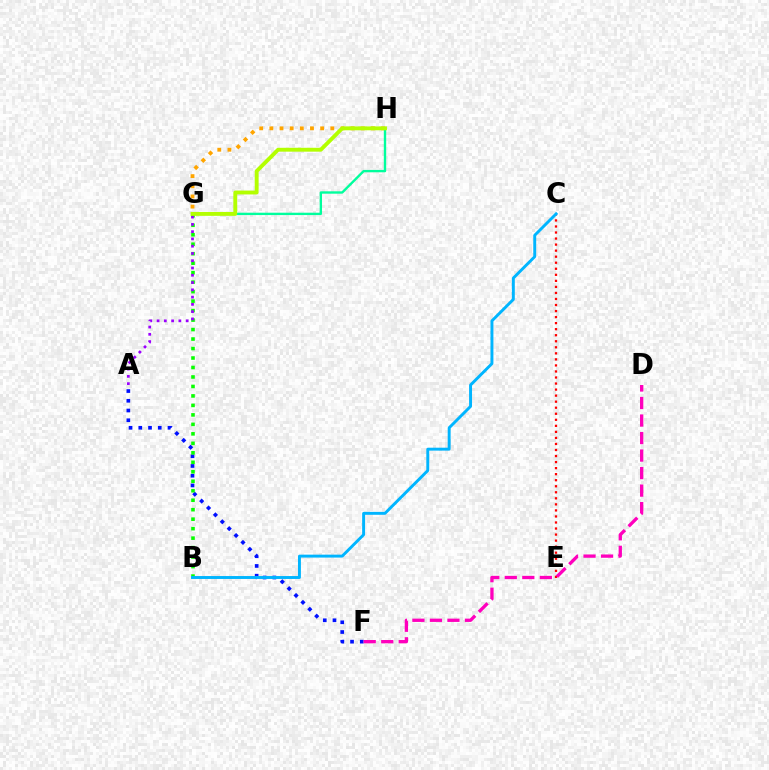{('G', 'H'): [{'color': '#ffa500', 'line_style': 'dotted', 'thickness': 2.76}, {'color': '#00ff9d', 'line_style': 'solid', 'thickness': 1.7}, {'color': '#b3ff00', 'line_style': 'solid', 'thickness': 2.79}], ('A', 'F'): [{'color': '#0010ff', 'line_style': 'dotted', 'thickness': 2.65}], ('B', 'G'): [{'color': '#08ff00', 'line_style': 'dotted', 'thickness': 2.58}], ('C', 'E'): [{'color': '#ff0000', 'line_style': 'dotted', 'thickness': 1.64}], ('A', 'G'): [{'color': '#9b00ff', 'line_style': 'dotted', 'thickness': 1.98}], ('D', 'F'): [{'color': '#ff00bd', 'line_style': 'dashed', 'thickness': 2.38}], ('B', 'C'): [{'color': '#00b5ff', 'line_style': 'solid', 'thickness': 2.11}]}